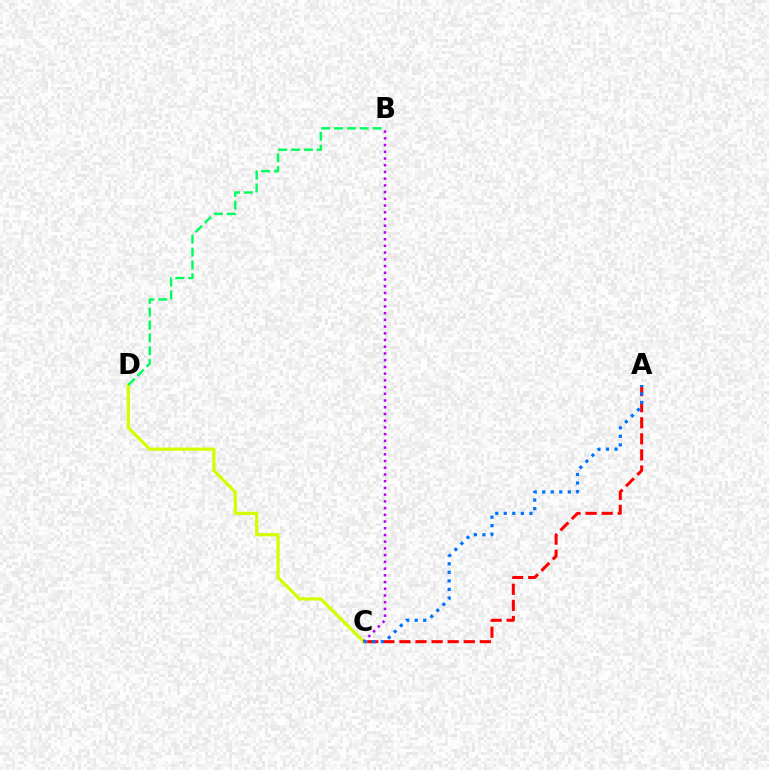{('A', 'C'): [{'color': '#ff0000', 'line_style': 'dashed', 'thickness': 2.18}, {'color': '#0074ff', 'line_style': 'dotted', 'thickness': 2.32}], ('C', 'D'): [{'color': '#d1ff00', 'line_style': 'solid', 'thickness': 2.3}], ('B', 'C'): [{'color': '#b900ff', 'line_style': 'dotted', 'thickness': 1.83}], ('B', 'D'): [{'color': '#00ff5c', 'line_style': 'dashed', 'thickness': 1.75}]}